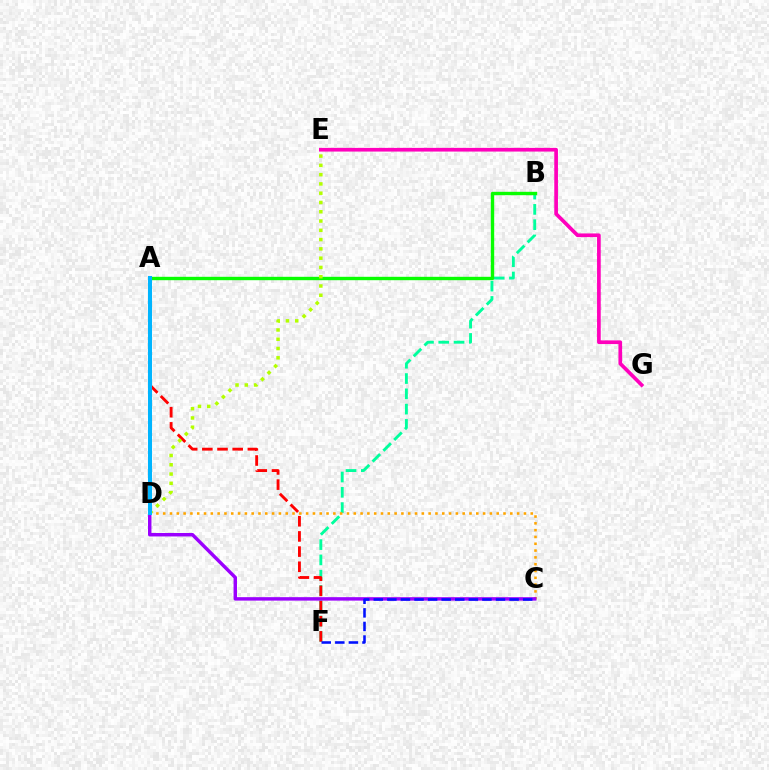{('B', 'F'): [{'color': '#00ff9d', 'line_style': 'dashed', 'thickness': 2.08}], ('A', 'B'): [{'color': '#08ff00', 'line_style': 'solid', 'thickness': 2.43}], ('E', 'G'): [{'color': '#ff00bd', 'line_style': 'solid', 'thickness': 2.65}], ('C', 'D'): [{'color': '#ffa500', 'line_style': 'dotted', 'thickness': 1.85}, {'color': '#9b00ff', 'line_style': 'solid', 'thickness': 2.48}], ('A', 'F'): [{'color': '#ff0000', 'line_style': 'dashed', 'thickness': 2.06}], ('D', 'E'): [{'color': '#b3ff00', 'line_style': 'dotted', 'thickness': 2.52}], ('C', 'F'): [{'color': '#0010ff', 'line_style': 'dashed', 'thickness': 1.84}], ('A', 'D'): [{'color': '#00b5ff', 'line_style': 'solid', 'thickness': 2.9}]}